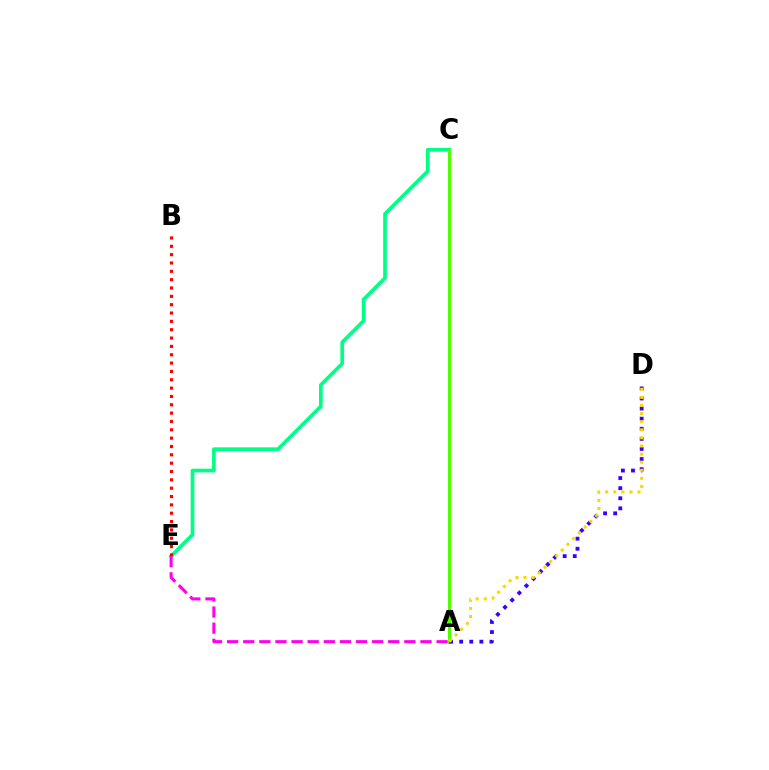{('C', 'E'): [{'color': '#00ff86', 'line_style': 'solid', 'thickness': 2.65}], ('A', 'C'): [{'color': '#009eff', 'line_style': 'dashed', 'thickness': 2.06}, {'color': '#4fff00', 'line_style': 'solid', 'thickness': 2.18}], ('A', 'D'): [{'color': '#3700ff', 'line_style': 'dotted', 'thickness': 2.74}, {'color': '#ffd500', 'line_style': 'dotted', 'thickness': 2.2}], ('B', 'E'): [{'color': '#ff0000', 'line_style': 'dotted', 'thickness': 2.27}], ('A', 'E'): [{'color': '#ff00ed', 'line_style': 'dashed', 'thickness': 2.19}]}